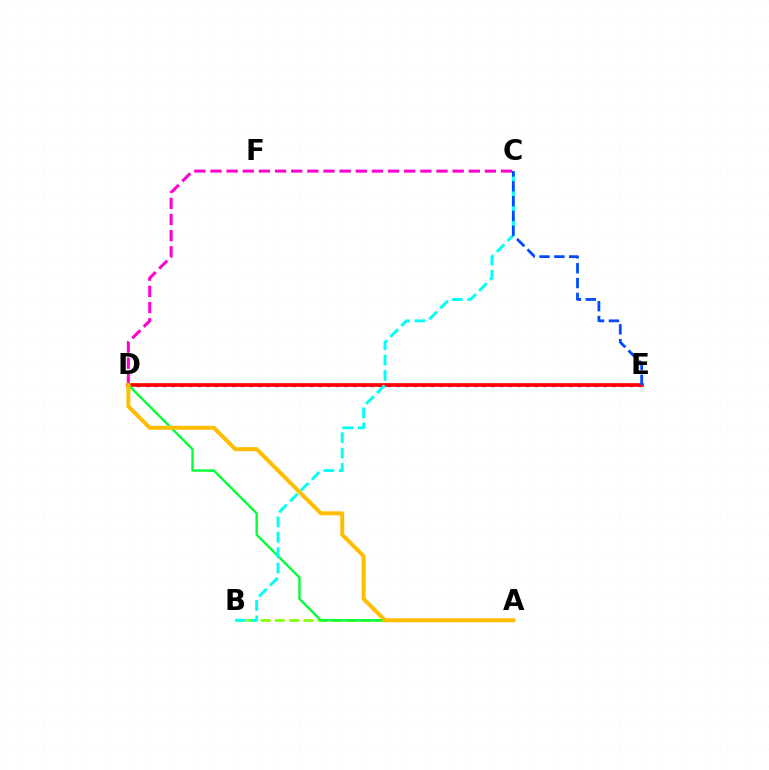{('D', 'E'): [{'color': '#7200ff', 'line_style': 'dotted', 'thickness': 2.35}, {'color': '#ff0000', 'line_style': 'solid', 'thickness': 2.65}], ('C', 'D'): [{'color': '#ff00cf', 'line_style': 'dashed', 'thickness': 2.19}], ('A', 'B'): [{'color': '#84ff00', 'line_style': 'dashed', 'thickness': 1.94}], ('A', 'D'): [{'color': '#00ff39', 'line_style': 'solid', 'thickness': 1.71}, {'color': '#ffbd00', 'line_style': 'solid', 'thickness': 2.87}], ('B', 'C'): [{'color': '#00fff6', 'line_style': 'dashed', 'thickness': 2.09}], ('C', 'E'): [{'color': '#004bff', 'line_style': 'dashed', 'thickness': 2.02}]}